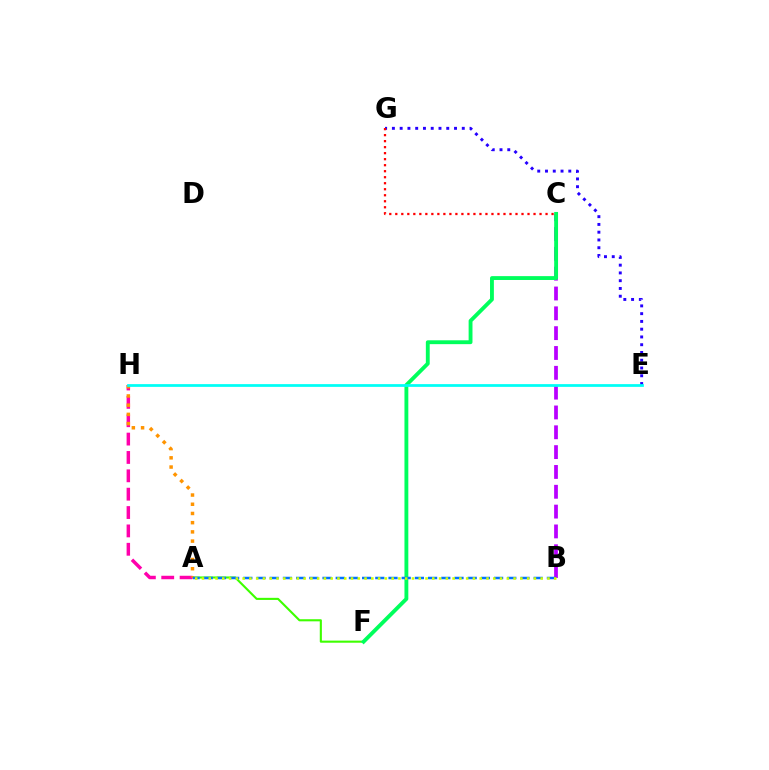{('A', 'F'): [{'color': '#3dff00', 'line_style': 'solid', 'thickness': 1.52}], ('B', 'C'): [{'color': '#b900ff', 'line_style': 'dashed', 'thickness': 2.69}], ('A', 'H'): [{'color': '#ff00ac', 'line_style': 'dashed', 'thickness': 2.49}, {'color': '#ff9400', 'line_style': 'dotted', 'thickness': 2.5}], ('C', 'F'): [{'color': '#00ff5c', 'line_style': 'solid', 'thickness': 2.78}], ('A', 'B'): [{'color': '#0074ff', 'line_style': 'dashed', 'thickness': 1.79}, {'color': '#d1ff00', 'line_style': 'dotted', 'thickness': 1.84}], ('E', 'G'): [{'color': '#2500ff', 'line_style': 'dotted', 'thickness': 2.11}], ('C', 'G'): [{'color': '#ff0000', 'line_style': 'dotted', 'thickness': 1.63}], ('E', 'H'): [{'color': '#00fff6', 'line_style': 'solid', 'thickness': 1.98}]}